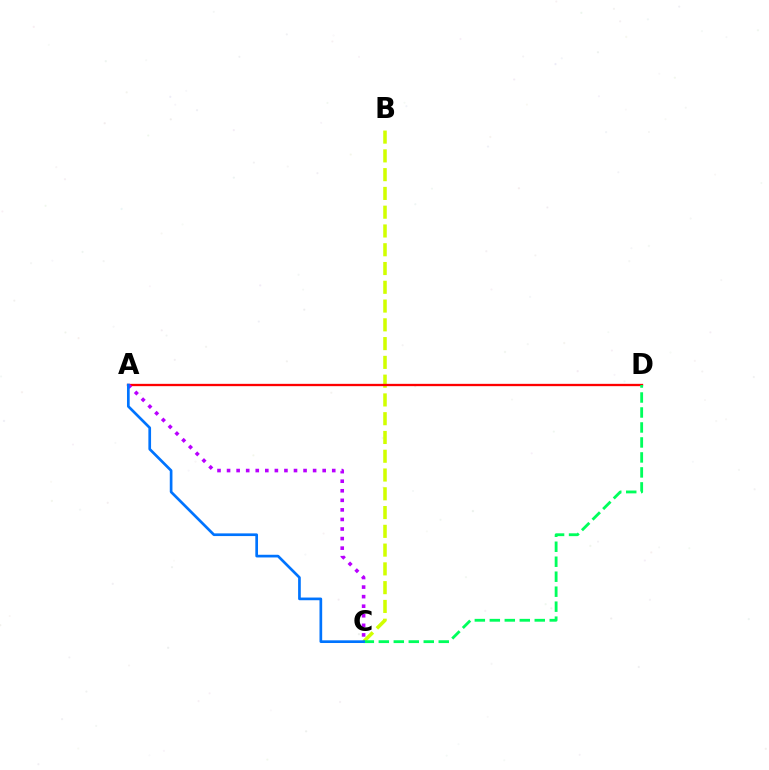{('B', 'C'): [{'color': '#d1ff00', 'line_style': 'dashed', 'thickness': 2.55}], ('A', 'D'): [{'color': '#ff0000', 'line_style': 'solid', 'thickness': 1.67}], ('C', 'D'): [{'color': '#00ff5c', 'line_style': 'dashed', 'thickness': 2.04}], ('A', 'C'): [{'color': '#b900ff', 'line_style': 'dotted', 'thickness': 2.6}, {'color': '#0074ff', 'line_style': 'solid', 'thickness': 1.93}]}